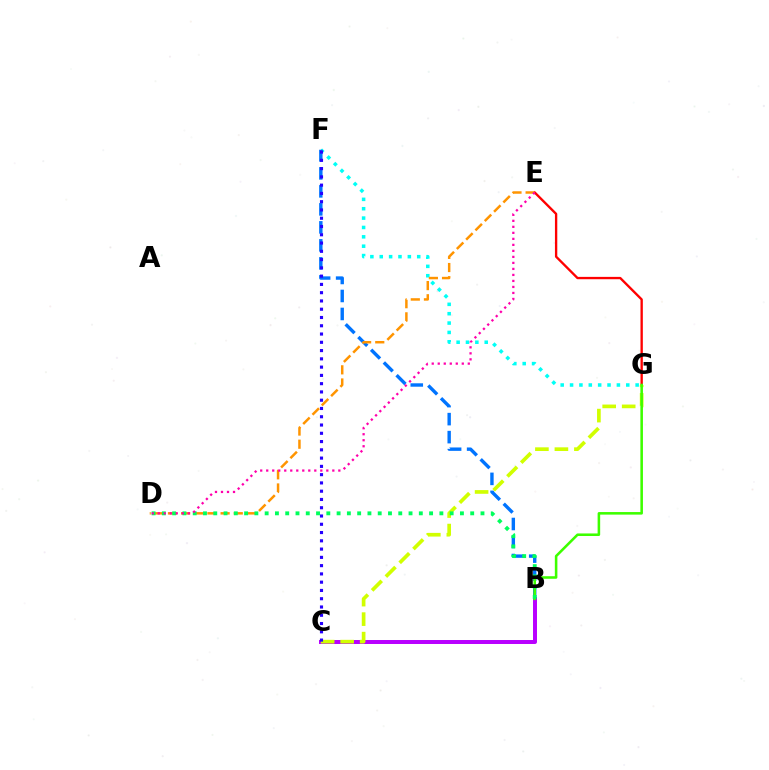{('E', 'G'): [{'color': '#ff0000', 'line_style': 'solid', 'thickness': 1.69}], ('F', 'G'): [{'color': '#00fff6', 'line_style': 'dotted', 'thickness': 2.55}], ('B', 'F'): [{'color': '#0074ff', 'line_style': 'dashed', 'thickness': 2.45}], ('B', 'C'): [{'color': '#b900ff', 'line_style': 'solid', 'thickness': 2.86}], ('C', 'G'): [{'color': '#d1ff00', 'line_style': 'dashed', 'thickness': 2.65}], ('C', 'F'): [{'color': '#2500ff', 'line_style': 'dotted', 'thickness': 2.25}], ('D', 'E'): [{'color': '#ff9400', 'line_style': 'dashed', 'thickness': 1.79}, {'color': '#ff00ac', 'line_style': 'dotted', 'thickness': 1.63}], ('B', 'G'): [{'color': '#3dff00', 'line_style': 'solid', 'thickness': 1.84}], ('B', 'D'): [{'color': '#00ff5c', 'line_style': 'dotted', 'thickness': 2.79}]}